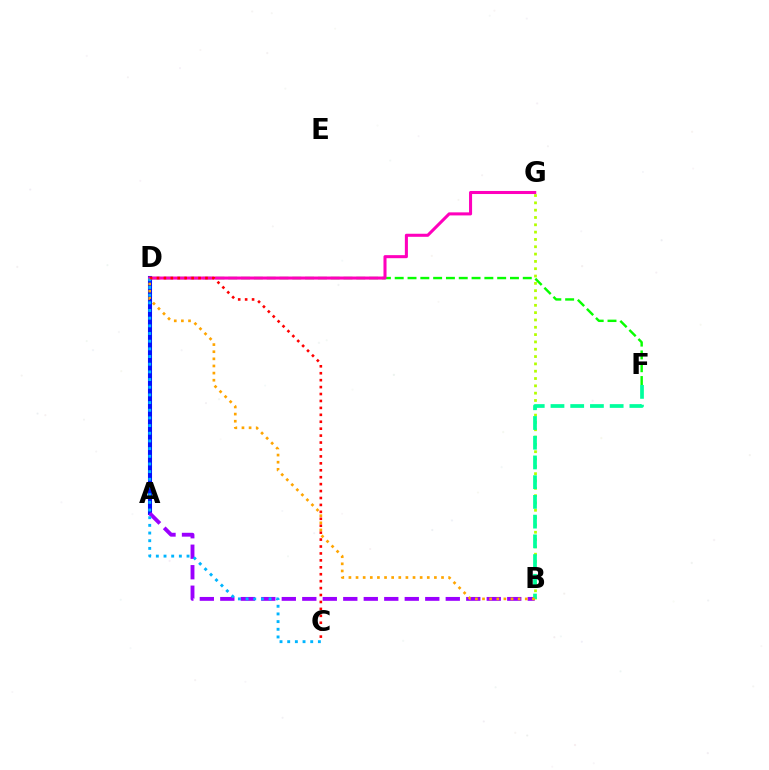{('A', 'D'): [{'color': '#0010ff', 'line_style': 'solid', 'thickness': 2.92}], ('B', 'G'): [{'color': '#b3ff00', 'line_style': 'dotted', 'thickness': 1.99}], ('A', 'B'): [{'color': '#9b00ff', 'line_style': 'dashed', 'thickness': 2.78}], ('D', 'F'): [{'color': '#08ff00', 'line_style': 'dashed', 'thickness': 1.74}], ('D', 'G'): [{'color': '#ff00bd', 'line_style': 'solid', 'thickness': 2.2}], ('C', 'D'): [{'color': '#00b5ff', 'line_style': 'dotted', 'thickness': 2.08}, {'color': '#ff0000', 'line_style': 'dotted', 'thickness': 1.88}], ('B', 'F'): [{'color': '#00ff9d', 'line_style': 'dashed', 'thickness': 2.68}], ('B', 'D'): [{'color': '#ffa500', 'line_style': 'dotted', 'thickness': 1.94}]}